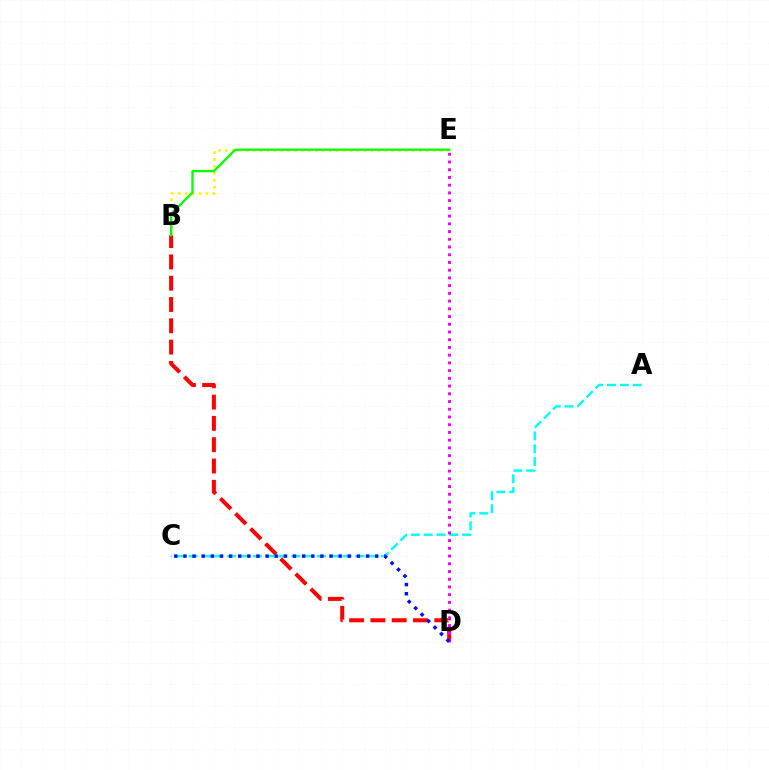{('B', 'E'): [{'color': '#fcf500', 'line_style': 'dotted', 'thickness': 1.88}, {'color': '#08ff00', 'line_style': 'solid', 'thickness': 1.66}], ('B', 'D'): [{'color': '#ff0000', 'line_style': 'dashed', 'thickness': 2.89}], ('A', 'C'): [{'color': '#00fff6', 'line_style': 'dashed', 'thickness': 1.74}], ('D', 'E'): [{'color': '#ee00ff', 'line_style': 'dotted', 'thickness': 2.1}], ('C', 'D'): [{'color': '#0010ff', 'line_style': 'dotted', 'thickness': 2.48}]}